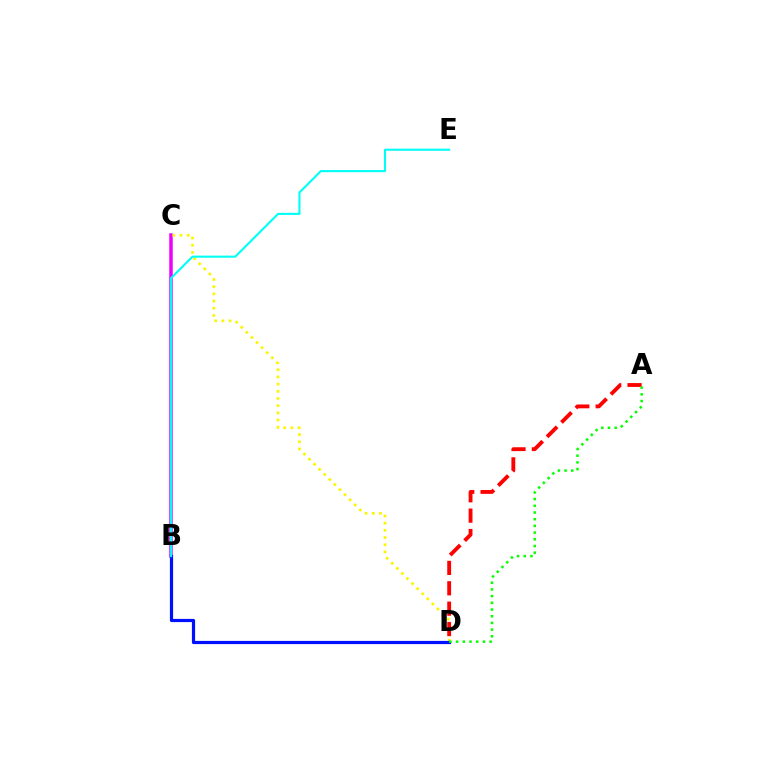{('B', 'C'): [{'color': '#ee00ff', 'line_style': 'solid', 'thickness': 2.53}], ('C', 'D'): [{'color': '#fcf500', 'line_style': 'dotted', 'thickness': 1.95}], ('B', 'D'): [{'color': '#0010ff', 'line_style': 'solid', 'thickness': 2.31}], ('A', 'D'): [{'color': '#ff0000', 'line_style': 'dashed', 'thickness': 2.77}, {'color': '#08ff00', 'line_style': 'dotted', 'thickness': 1.82}], ('B', 'E'): [{'color': '#00fff6', 'line_style': 'solid', 'thickness': 1.51}]}